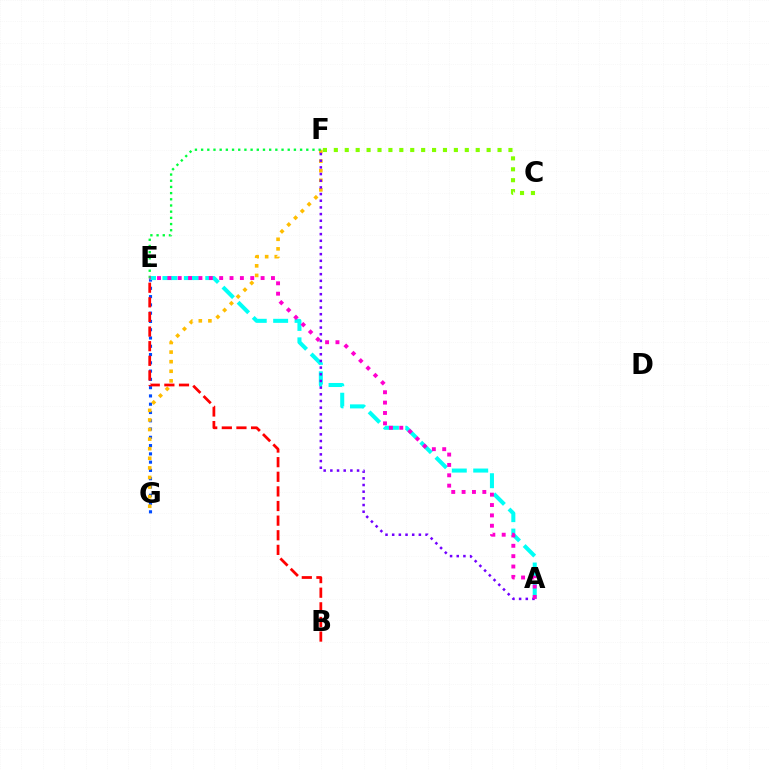{('E', 'G'): [{'color': '#004bff', 'line_style': 'dotted', 'thickness': 2.25}], ('A', 'E'): [{'color': '#00fff6', 'line_style': 'dashed', 'thickness': 2.91}, {'color': '#ff00cf', 'line_style': 'dotted', 'thickness': 2.81}], ('F', 'G'): [{'color': '#ffbd00', 'line_style': 'dotted', 'thickness': 2.61}], ('C', 'F'): [{'color': '#84ff00', 'line_style': 'dotted', 'thickness': 2.97}], ('A', 'F'): [{'color': '#7200ff', 'line_style': 'dotted', 'thickness': 1.81}], ('E', 'F'): [{'color': '#00ff39', 'line_style': 'dotted', 'thickness': 1.68}], ('B', 'E'): [{'color': '#ff0000', 'line_style': 'dashed', 'thickness': 1.99}]}